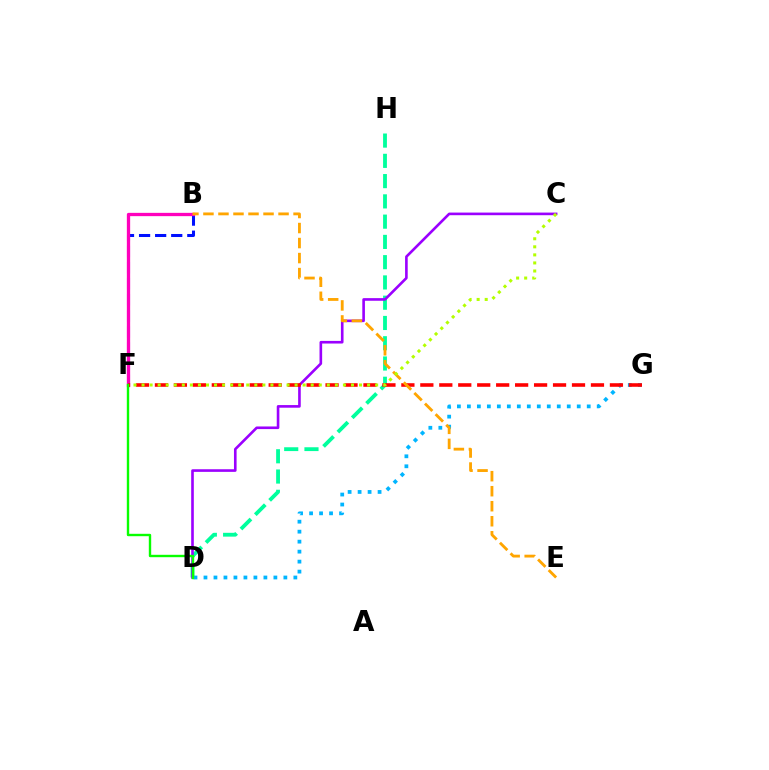{('B', 'F'): [{'color': '#0010ff', 'line_style': 'dashed', 'thickness': 2.18}, {'color': '#ff00bd', 'line_style': 'solid', 'thickness': 2.37}], ('D', 'H'): [{'color': '#00ff9d', 'line_style': 'dashed', 'thickness': 2.75}], ('D', 'G'): [{'color': '#00b5ff', 'line_style': 'dotted', 'thickness': 2.71}], ('C', 'D'): [{'color': '#9b00ff', 'line_style': 'solid', 'thickness': 1.89}], ('F', 'G'): [{'color': '#ff0000', 'line_style': 'dashed', 'thickness': 2.58}], ('D', 'F'): [{'color': '#08ff00', 'line_style': 'solid', 'thickness': 1.72}], ('B', 'E'): [{'color': '#ffa500', 'line_style': 'dashed', 'thickness': 2.04}], ('C', 'F'): [{'color': '#b3ff00', 'line_style': 'dotted', 'thickness': 2.19}]}